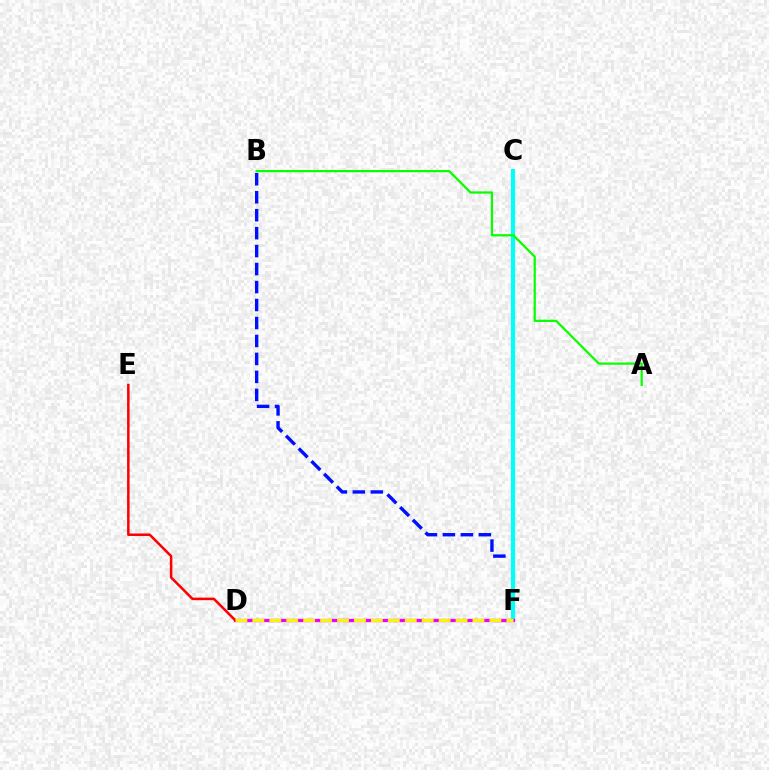{('B', 'F'): [{'color': '#0010ff', 'line_style': 'dashed', 'thickness': 2.44}], ('C', 'F'): [{'color': '#00fff6', 'line_style': 'solid', 'thickness': 2.99}], ('A', 'B'): [{'color': '#08ff00', 'line_style': 'solid', 'thickness': 1.61}], ('D', 'F'): [{'color': '#ee00ff', 'line_style': 'solid', 'thickness': 2.36}, {'color': '#fcf500', 'line_style': 'dashed', 'thickness': 2.3}], ('D', 'E'): [{'color': '#ff0000', 'line_style': 'solid', 'thickness': 1.82}]}